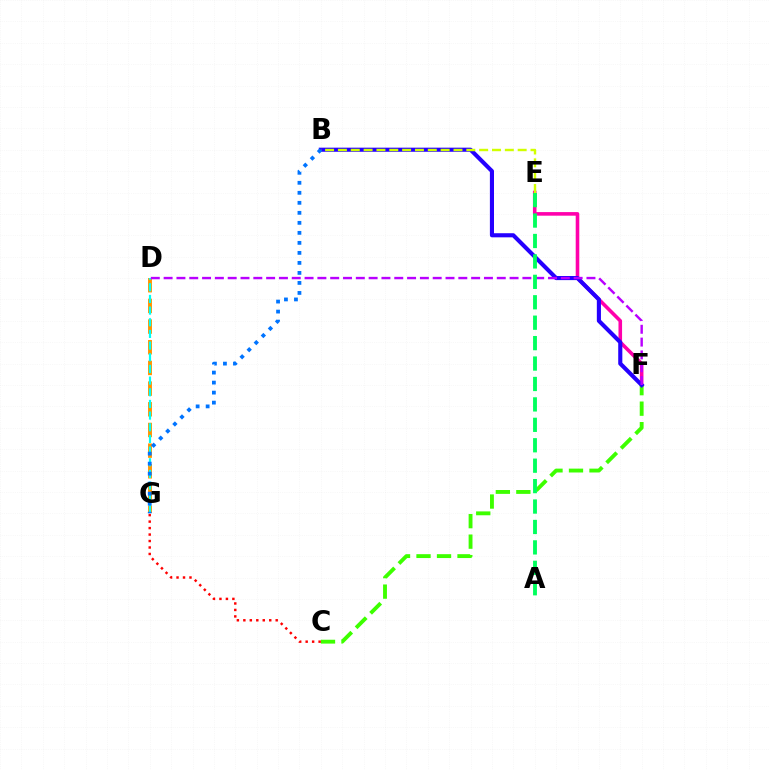{('E', 'F'): [{'color': '#ff00ac', 'line_style': 'solid', 'thickness': 2.58}], ('C', 'F'): [{'color': '#3dff00', 'line_style': 'dashed', 'thickness': 2.78}], ('D', 'G'): [{'color': '#ff9400', 'line_style': 'dashed', 'thickness': 2.81}, {'color': '#00fff6', 'line_style': 'dashed', 'thickness': 1.58}], ('C', 'G'): [{'color': '#ff0000', 'line_style': 'dotted', 'thickness': 1.76}], ('B', 'F'): [{'color': '#2500ff', 'line_style': 'solid', 'thickness': 2.96}], ('B', 'E'): [{'color': '#d1ff00', 'line_style': 'dashed', 'thickness': 1.74}], ('D', 'F'): [{'color': '#b900ff', 'line_style': 'dashed', 'thickness': 1.74}], ('B', 'G'): [{'color': '#0074ff', 'line_style': 'dotted', 'thickness': 2.72}], ('A', 'E'): [{'color': '#00ff5c', 'line_style': 'dashed', 'thickness': 2.78}]}